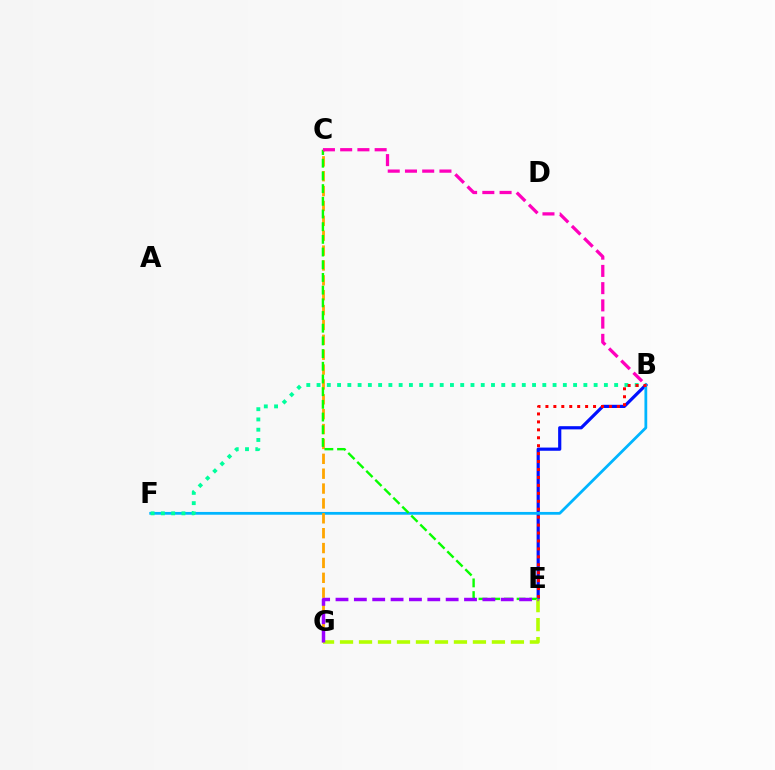{('B', 'E'): [{'color': '#0010ff', 'line_style': 'solid', 'thickness': 2.3}, {'color': '#ff0000', 'line_style': 'dotted', 'thickness': 2.16}], ('B', 'F'): [{'color': '#00b5ff', 'line_style': 'solid', 'thickness': 2.0}, {'color': '#00ff9d', 'line_style': 'dotted', 'thickness': 2.79}], ('C', 'G'): [{'color': '#ffa500', 'line_style': 'dashed', 'thickness': 2.02}], ('C', 'E'): [{'color': '#08ff00', 'line_style': 'dashed', 'thickness': 1.72}], ('E', 'G'): [{'color': '#b3ff00', 'line_style': 'dashed', 'thickness': 2.58}, {'color': '#9b00ff', 'line_style': 'dashed', 'thickness': 2.49}], ('B', 'C'): [{'color': '#ff00bd', 'line_style': 'dashed', 'thickness': 2.34}]}